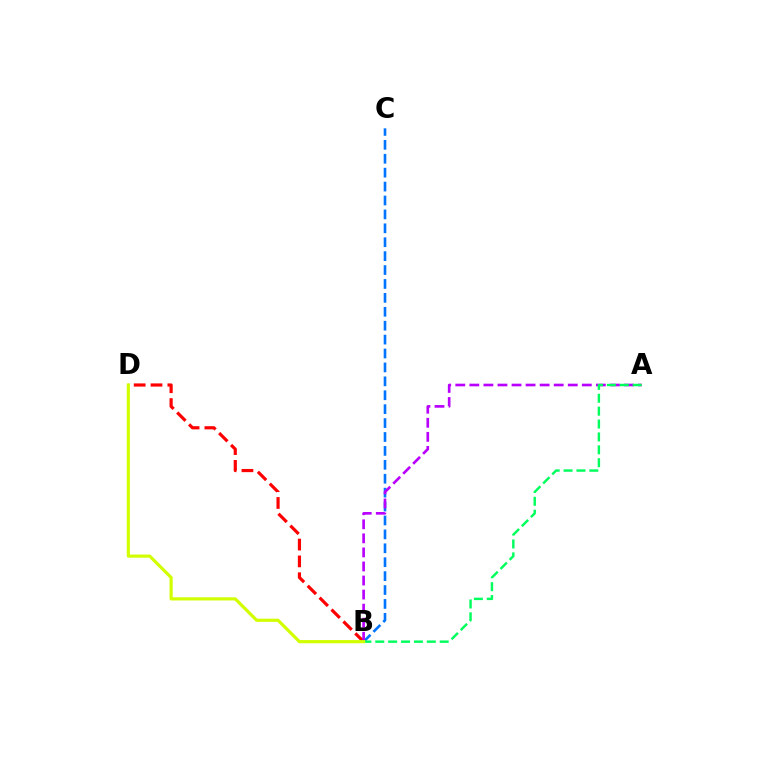{('B', 'C'): [{'color': '#0074ff', 'line_style': 'dashed', 'thickness': 1.89}], ('B', 'D'): [{'color': '#ff0000', 'line_style': 'dashed', 'thickness': 2.29}, {'color': '#d1ff00', 'line_style': 'solid', 'thickness': 2.28}], ('A', 'B'): [{'color': '#b900ff', 'line_style': 'dashed', 'thickness': 1.91}, {'color': '#00ff5c', 'line_style': 'dashed', 'thickness': 1.75}]}